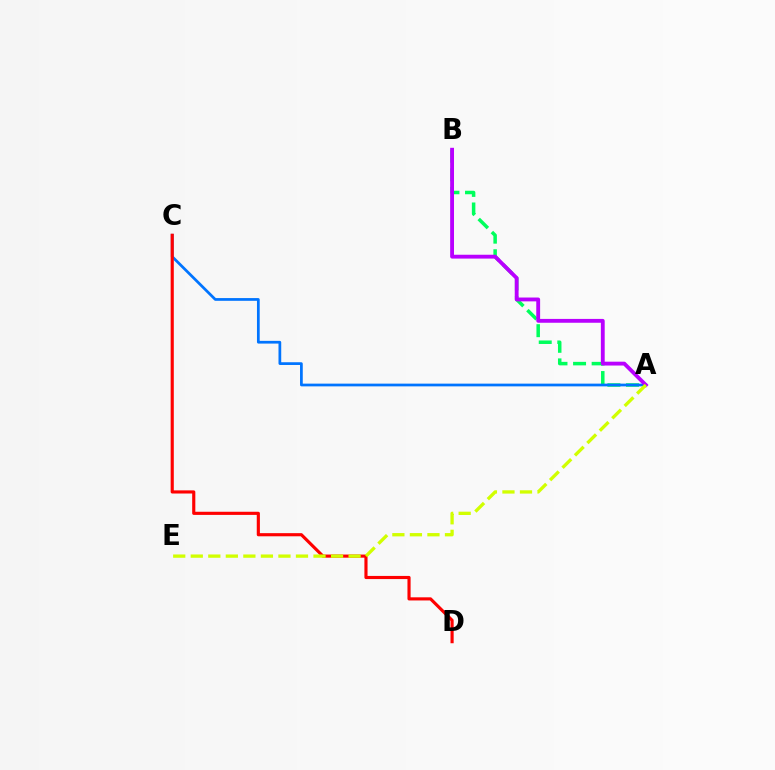{('A', 'B'): [{'color': '#00ff5c', 'line_style': 'dashed', 'thickness': 2.52}, {'color': '#b900ff', 'line_style': 'solid', 'thickness': 2.77}], ('A', 'C'): [{'color': '#0074ff', 'line_style': 'solid', 'thickness': 1.97}], ('C', 'D'): [{'color': '#ff0000', 'line_style': 'solid', 'thickness': 2.26}], ('A', 'E'): [{'color': '#d1ff00', 'line_style': 'dashed', 'thickness': 2.38}]}